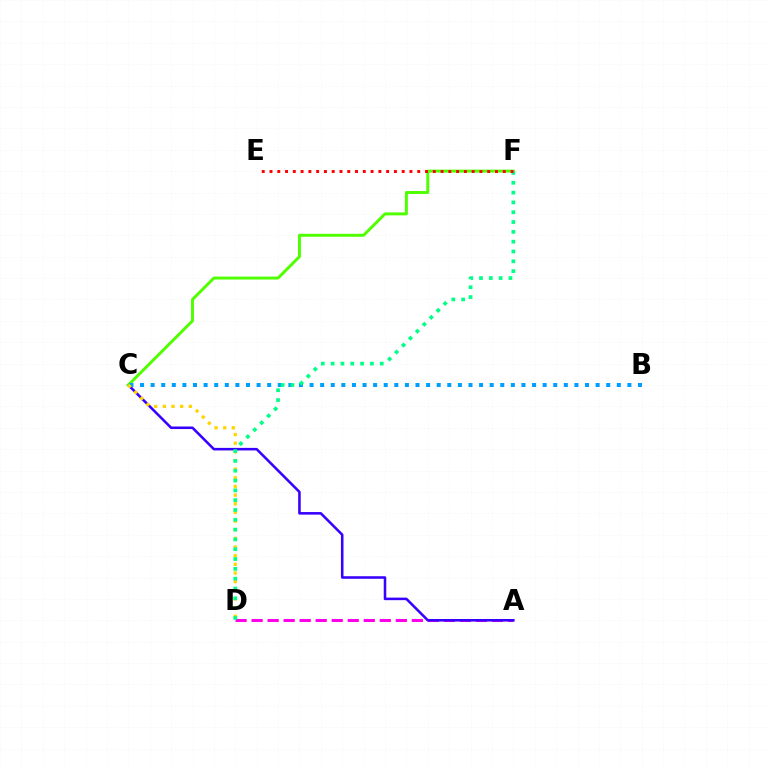{('A', 'D'): [{'color': '#ff00ed', 'line_style': 'dashed', 'thickness': 2.18}], ('A', 'C'): [{'color': '#3700ff', 'line_style': 'solid', 'thickness': 1.84}], ('C', 'F'): [{'color': '#4fff00', 'line_style': 'solid', 'thickness': 2.12}], ('B', 'C'): [{'color': '#009eff', 'line_style': 'dotted', 'thickness': 2.88}], ('C', 'D'): [{'color': '#ffd500', 'line_style': 'dotted', 'thickness': 2.35}], ('D', 'F'): [{'color': '#00ff86', 'line_style': 'dotted', 'thickness': 2.67}], ('E', 'F'): [{'color': '#ff0000', 'line_style': 'dotted', 'thickness': 2.11}]}